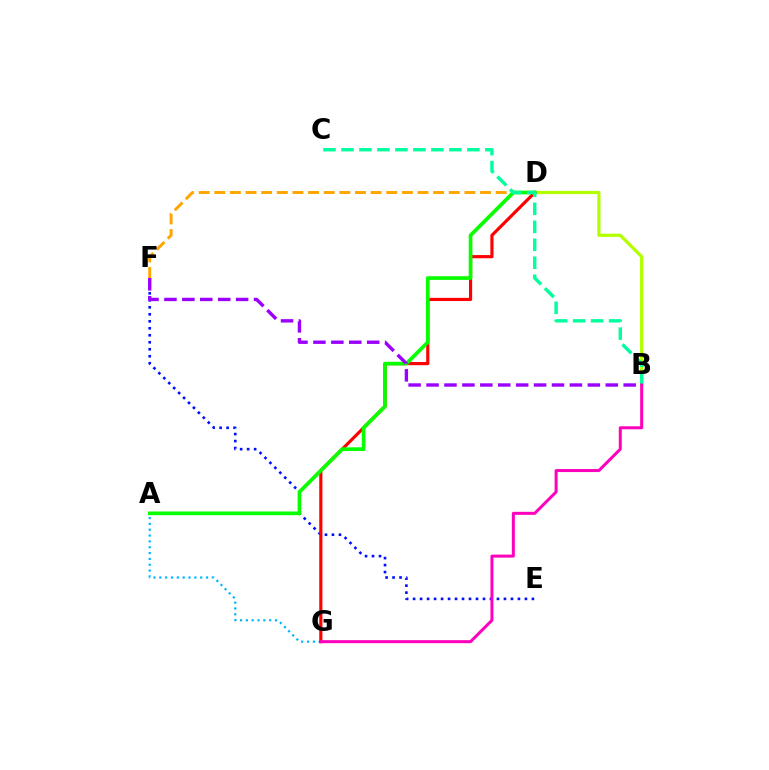{('D', 'F'): [{'color': '#ffa500', 'line_style': 'dashed', 'thickness': 2.12}], ('A', 'G'): [{'color': '#00b5ff', 'line_style': 'dotted', 'thickness': 1.59}], ('E', 'F'): [{'color': '#0010ff', 'line_style': 'dotted', 'thickness': 1.9}], ('B', 'D'): [{'color': '#b3ff00', 'line_style': 'solid', 'thickness': 2.32}], ('D', 'G'): [{'color': '#ff0000', 'line_style': 'solid', 'thickness': 2.28}], ('A', 'D'): [{'color': '#08ff00', 'line_style': 'solid', 'thickness': 2.66}], ('B', 'F'): [{'color': '#9b00ff', 'line_style': 'dashed', 'thickness': 2.43}], ('B', 'C'): [{'color': '#00ff9d', 'line_style': 'dashed', 'thickness': 2.44}], ('B', 'G'): [{'color': '#ff00bd', 'line_style': 'solid', 'thickness': 2.16}]}